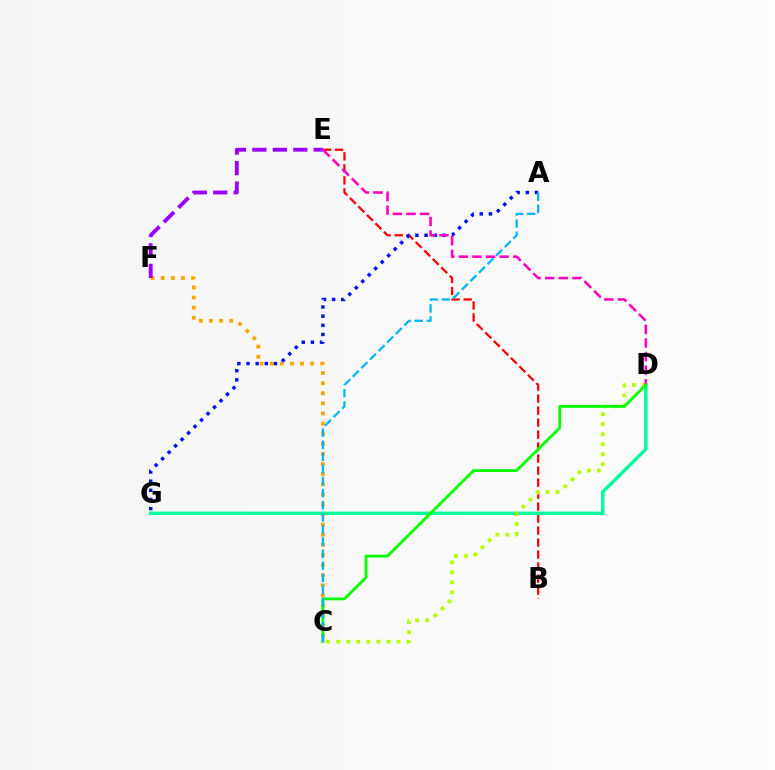{('C', 'F'): [{'color': '#ffa500', 'line_style': 'dotted', 'thickness': 2.75}], ('B', 'E'): [{'color': '#ff0000', 'line_style': 'dashed', 'thickness': 1.63}], ('A', 'G'): [{'color': '#0010ff', 'line_style': 'dotted', 'thickness': 2.48}], ('D', 'G'): [{'color': '#00ff9d', 'line_style': 'solid', 'thickness': 2.49}], ('C', 'D'): [{'color': '#b3ff00', 'line_style': 'dotted', 'thickness': 2.73}, {'color': '#08ff00', 'line_style': 'solid', 'thickness': 2.04}], ('D', 'E'): [{'color': '#ff00bd', 'line_style': 'dashed', 'thickness': 1.85}], ('E', 'F'): [{'color': '#9b00ff', 'line_style': 'dashed', 'thickness': 2.78}], ('A', 'C'): [{'color': '#00b5ff', 'line_style': 'dashed', 'thickness': 1.64}]}